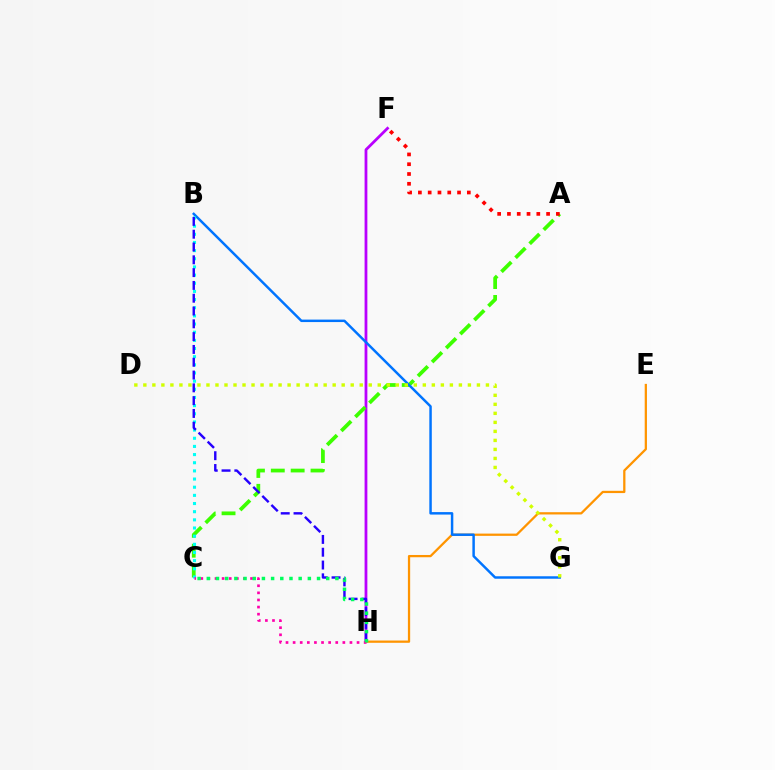{('F', 'H'): [{'color': '#b900ff', 'line_style': 'solid', 'thickness': 2.0}], ('A', 'C'): [{'color': '#3dff00', 'line_style': 'dashed', 'thickness': 2.7}], ('E', 'H'): [{'color': '#ff9400', 'line_style': 'solid', 'thickness': 1.63}], ('A', 'F'): [{'color': '#ff0000', 'line_style': 'dotted', 'thickness': 2.66}], ('B', 'G'): [{'color': '#0074ff', 'line_style': 'solid', 'thickness': 1.78}], ('B', 'C'): [{'color': '#00fff6', 'line_style': 'dotted', 'thickness': 2.22}], ('B', 'H'): [{'color': '#2500ff', 'line_style': 'dashed', 'thickness': 1.74}], ('D', 'G'): [{'color': '#d1ff00', 'line_style': 'dotted', 'thickness': 2.45}], ('C', 'H'): [{'color': '#ff00ac', 'line_style': 'dotted', 'thickness': 1.93}, {'color': '#00ff5c', 'line_style': 'dotted', 'thickness': 2.5}]}